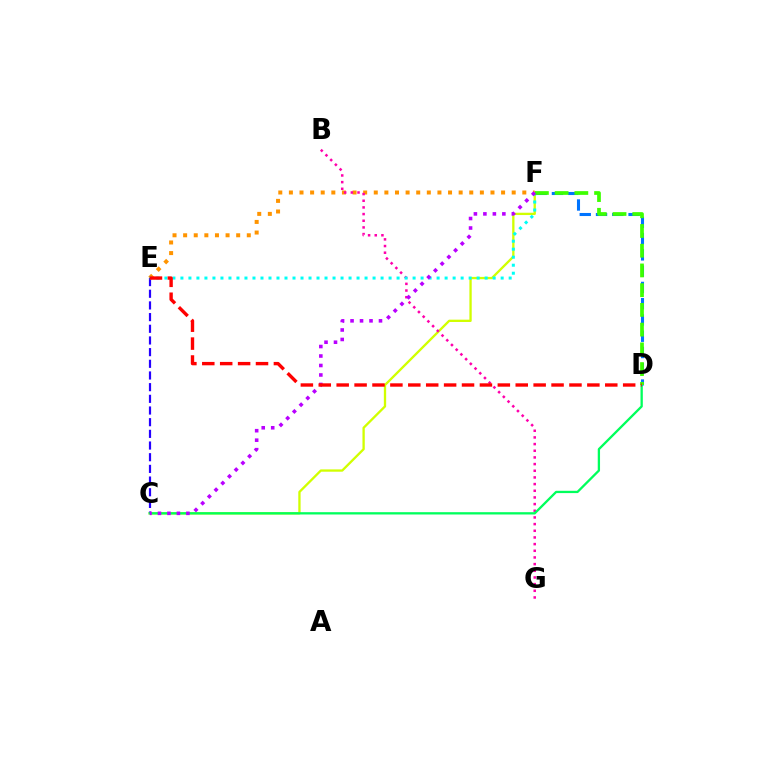{('C', 'F'): [{'color': '#d1ff00', 'line_style': 'solid', 'thickness': 1.67}, {'color': '#b900ff', 'line_style': 'dotted', 'thickness': 2.58}], ('E', 'F'): [{'color': '#ff9400', 'line_style': 'dotted', 'thickness': 2.88}, {'color': '#00fff6', 'line_style': 'dotted', 'thickness': 2.18}], ('B', 'G'): [{'color': '#ff00ac', 'line_style': 'dotted', 'thickness': 1.81}], ('C', 'E'): [{'color': '#2500ff', 'line_style': 'dashed', 'thickness': 1.59}], ('C', 'D'): [{'color': '#00ff5c', 'line_style': 'solid', 'thickness': 1.66}], ('D', 'F'): [{'color': '#0074ff', 'line_style': 'dashed', 'thickness': 2.21}, {'color': '#3dff00', 'line_style': 'dashed', 'thickness': 2.68}], ('D', 'E'): [{'color': '#ff0000', 'line_style': 'dashed', 'thickness': 2.43}]}